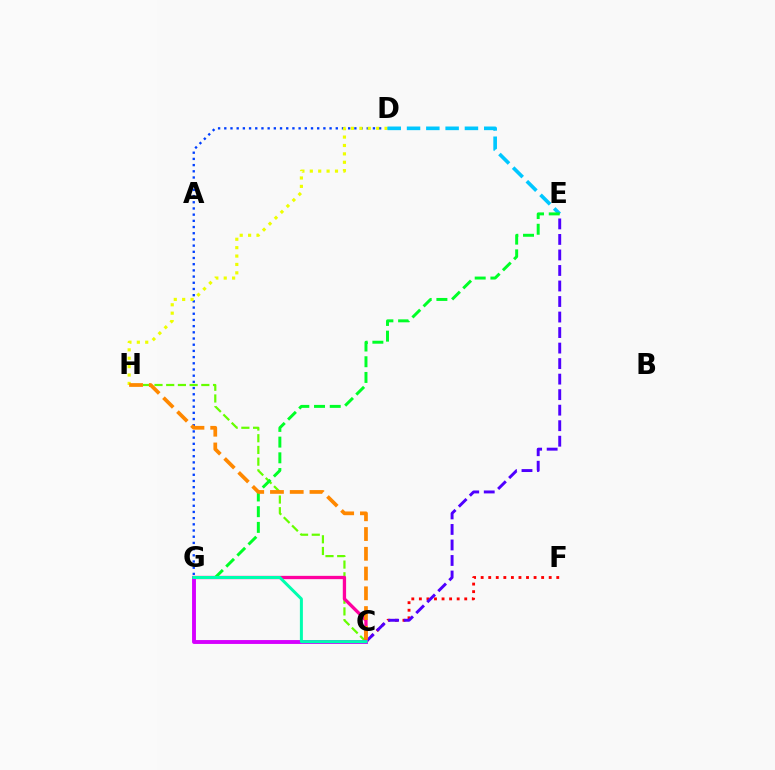{('C', 'F'): [{'color': '#ff0000', 'line_style': 'dotted', 'thickness': 2.05}], ('C', 'E'): [{'color': '#4f00ff', 'line_style': 'dashed', 'thickness': 2.11}], ('C', 'H'): [{'color': '#66ff00', 'line_style': 'dashed', 'thickness': 1.59}, {'color': '#ff8800', 'line_style': 'dashed', 'thickness': 2.68}], ('D', 'G'): [{'color': '#003fff', 'line_style': 'dotted', 'thickness': 1.68}], ('D', 'H'): [{'color': '#eeff00', 'line_style': 'dotted', 'thickness': 2.28}], ('C', 'G'): [{'color': '#ff00a0', 'line_style': 'solid', 'thickness': 2.38}, {'color': '#d600ff', 'line_style': 'solid', 'thickness': 2.79}, {'color': '#00ffaf', 'line_style': 'solid', 'thickness': 2.16}], ('D', 'E'): [{'color': '#00c7ff', 'line_style': 'dashed', 'thickness': 2.62}], ('E', 'G'): [{'color': '#00ff27', 'line_style': 'dashed', 'thickness': 2.13}]}